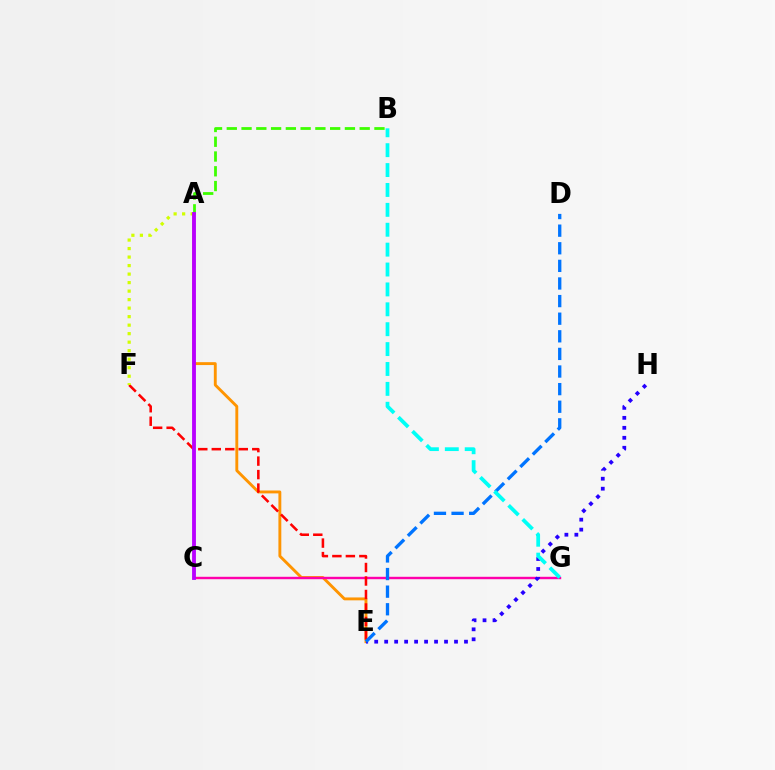{('A', 'E'): [{'color': '#ff9400', 'line_style': 'solid', 'thickness': 2.08}], ('C', 'G'): [{'color': '#ff00ac', 'line_style': 'solid', 'thickness': 1.74}], ('E', 'H'): [{'color': '#2500ff', 'line_style': 'dotted', 'thickness': 2.71}], ('E', 'F'): [{'color': '#ff0000', 'line_style': 'dashed', 'thickness': 1.83}], ('A', 'F'): [{'color': '#d1ff00', 'line_style': 'dotted', 'thickness': 2.31}], ('A', 'C'): [{'color': '#00ff5c', 'line_style': 'dashed', 'thickness': 1.62}, {'color': '#b900ff', 'line_style': 'solid', 'thickness': 2.76}], ('A', 'B'): [{'color': '#3dff00', 'line_style': 'dashed', 'thickness': 2.01}], ('D', 'E'): [{'color': '#0074ff', 'line_style': 'dashed', 'thickness': 2.39}], ('B', 'G'): [{'color': '#00fff6', 'line_style': 'dashed', 'thickness': 2.7}]}